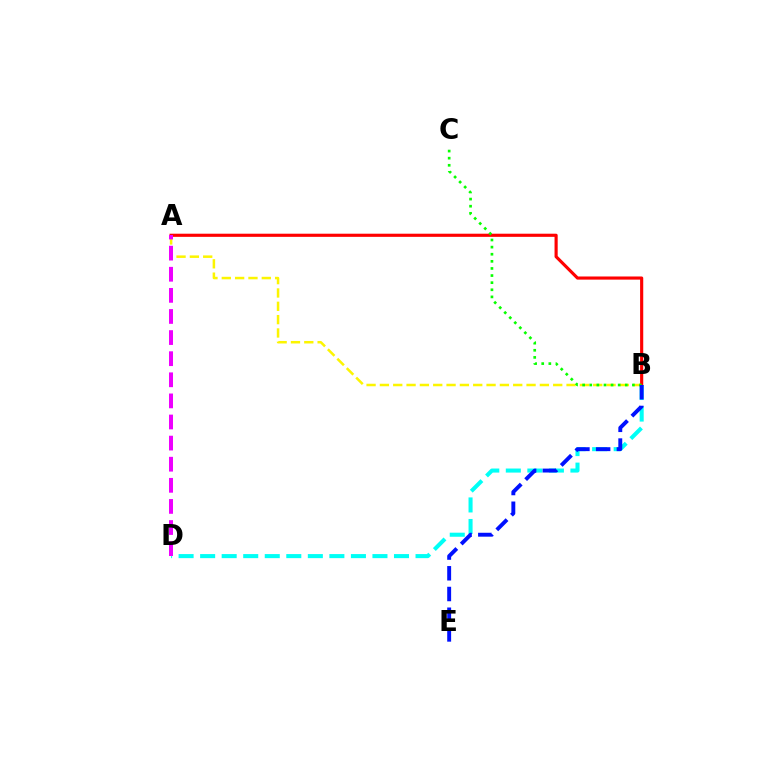{('A', 'B'): [{'color': '#fcf500', 'line_style': 'dashed', 'thickness': 1.81}, {'color': '#ff0000', 'line_style': 'solid', 'thickness': 2.26}], ('B', 'D'): [{'color': '#00fff6', 'line_style': 'dashed', 'thickness': 2.93}], ('B', 'C'): [{'color': '#08ff00', 'line_style': 'dotted', 'thickness': 1.93}], ('A', 'D'): [{'color': '#ee00ff', 'line_style': 'dashed', 'thickness': 2.87}], ('B', 'E'): [{'color': '#0010ff', 'line_style': 'dashed', 'thickness': 2.82}]}